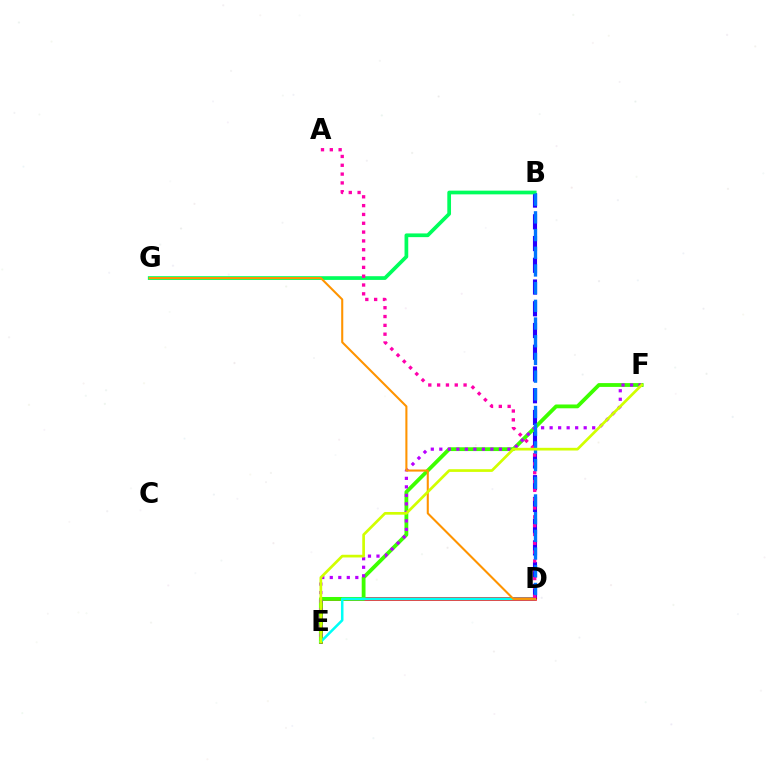{('B', 'D'): [{'color': '#2500ff', 'line_style': 'dashed', 'thickness': 2.95}, {'color': '#0074ff', 'line_style': 'dashed', 'thickness': 2.4}], ('D', 'E'): [{'color': '#ff0000', 'line_style': 'solid', 'thickness': 2.59}, {'color': '#00fff6', 'line_style': 'solid', 'thickness': 1.82}], ('E', 'F'): [{'color': '#3dff00', 'line_style': 'solid', 'thickness': 2.74}, {'color': '#b900ff', 'line_style': 'dotted', 'thickness': 2.31}, {'color': '#d1ff00', 'line_style': 'solid', 'thickness': 1.94}], ('B', 'G'): [{'color': '#00ff5c', 'line_style': 'solid', 'thickness': 2.67}], ('D', 'G'): [{'color': '#ff9400', 'line_style': 'solid', 'thickness': 1.5}], ('A', 'D'): [{'color': '#ff00ac', 'line_style': 'dotted', 'thickness': 2.4}]}